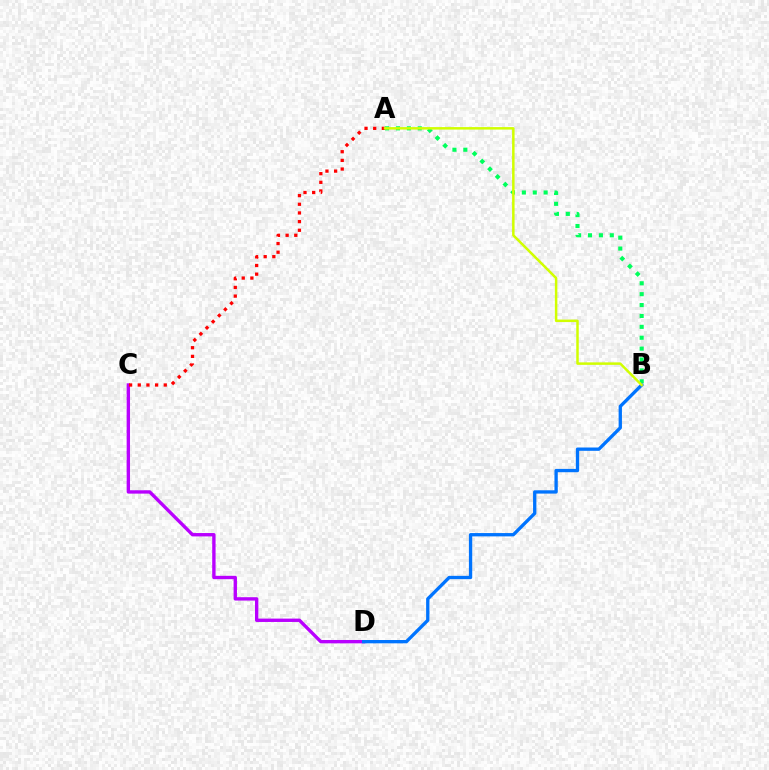{('C', 'D'): [{'color': '#b900ff', 'line_style': 'solid', 'thickness': 2.42}], ('A', 'B'): [{'color': '#00ff5c', 'line_style': 'dotted', 'thickness': 2.96}, {'color': '#d1ff00', 'line_style': 'solid', 'thickness': 1.79}], ('A', 'C'): [{'color': '#ff0000', 'line_style': 'dotted', 'thickness': 2.35}], ('B', 'D'): [{'color': '#0074ff', 'line_style': 'solid', 'thickness': 2.39}]}